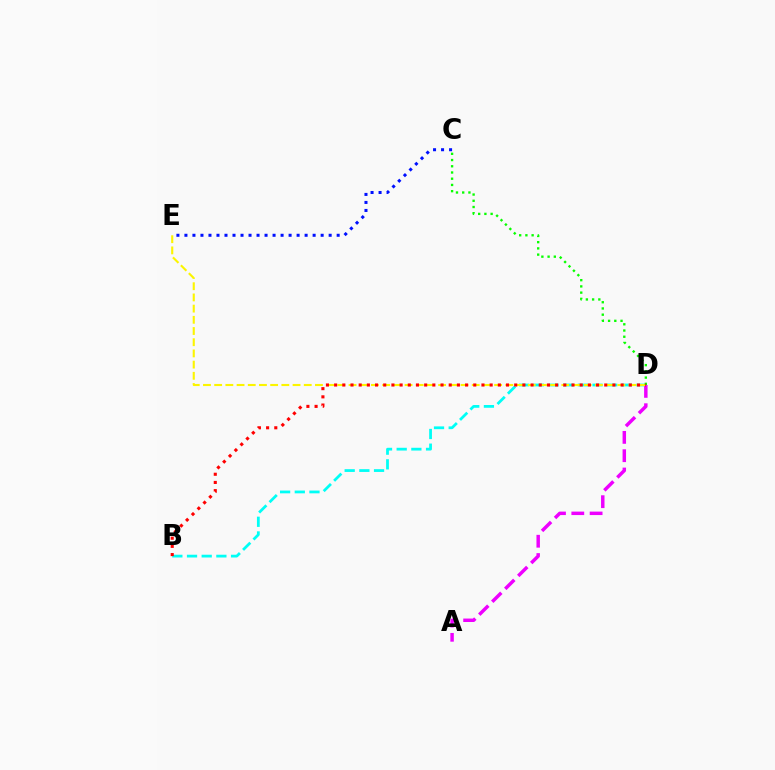{('B', 'D'): [{'color': '#00fff6', 'line_style': 'dashed', 'thickness': 1.99}, {'color': '#ff0000', 'line_style': 'dotted', 'thickness': 2.22}], ('A', 'D'): [{'color': '#ee00ff', 'line_style': 'dashed', 'thickness': 2.49}], ('D', 'E'): [{'color': '#fcf500', 'line_style': 'dashed', 'thickness': 1.52}], ('C', 'D'): [{'color': '#08ff00', 'line_style': 'dotted', 'thickness': 1.69}], ('C', 'E'): [{'color': '#0010ff', 'line_style': 'dotted', 'thickness': 2.18}]}